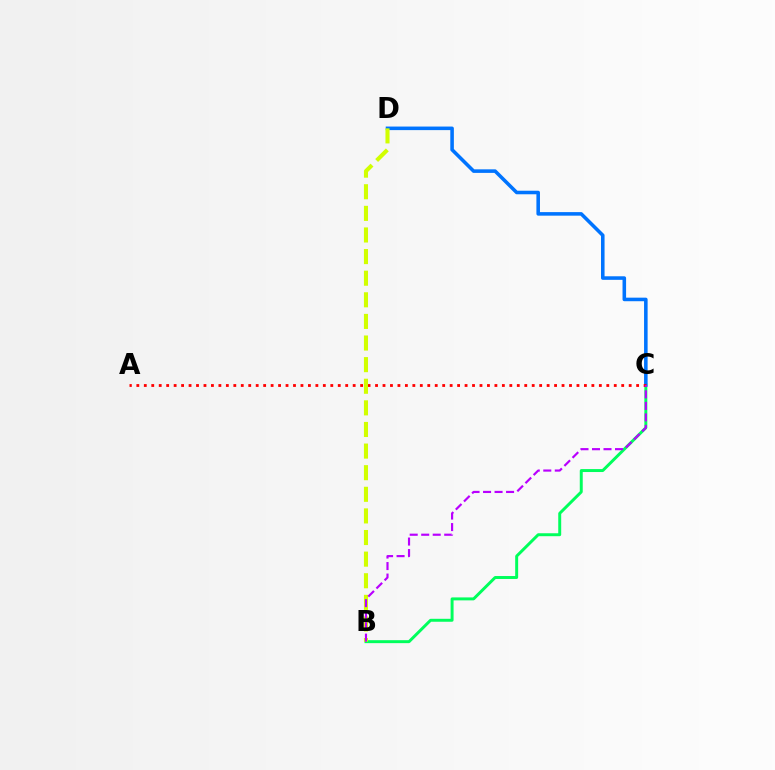{('B', 'C'): [{'color': '#00ff5c', 'line_style': 'solid', 'thickness': 2.13}, {'color': '#b900ff', 'line_style': 'dashed', 'thickness': 1.56}], ('C', 'D'): [{'color': '#0074ff', 'line_style': 'solid', 'thickness': 2.56}], ('A', 'C'): [{'color': '#ff0000', 'line_style': 'dotted', 'thickness': 2.03}], ('B', 'D'): [{'color': '#d1ff00', 'line_style': 'dashed', 'thickness': 2.94}]}